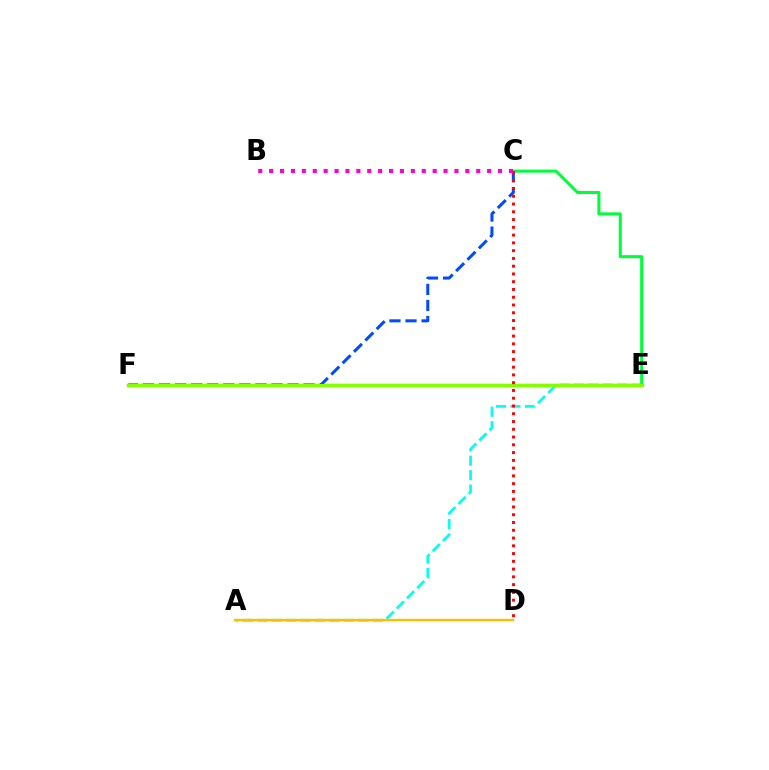{('E', 'F'): [{'color': '#7200ff', 'line_style': 'solid', 'thickness': 2.31}, {'color': '#84ff00', 'line_style': 'solid', 'thickness': 2.24}], ('C', 'E'): [{'color': '#00ff39', 'line_style': 'solid', 'thickness': 2.19}], ('A', 'E'): [{'color': '#00fff6', 'line_style': 'dashed', 'thickness': 1.96}], ('C', 'F'): [{'color': '#004bff', 'line_style': 'dashed', 'thickness': 2.18}], ('A', 'D'): [{'color': '#ffbd00', 'line_style': 'solid', 'thickness': 1.71}], ('C', 'D'): [{'color': '#ff0000', 'line_style': 'dotted', 'thickness': 2.11}], ('B', 'C'): [{'color': '#ff00cf', 'line_style': 'dotted', 'thickness': 2.96}]}